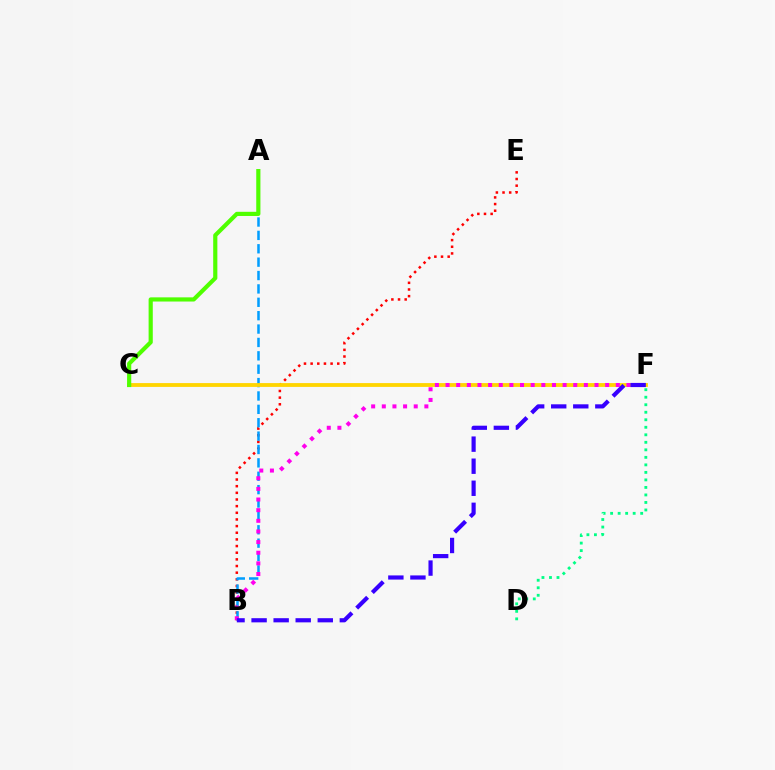{('B', 'E'): [{'color': '#ff0000', 'line_style': 'dotted', 'thickness': 1.81}], ('A', 'B'): [{'color': '#009eff', 'line_style': 'dashed', 'thickness': 1.82}], ('C', 'F'): [{'color': '#ffd500', 'line_style': 'solid', 'thickness': 2.75}], ('B', 'F'): [{'color': '#ff00ed', 'line_style': 'dotted', 'thickness': 2.89}, {'color': '#3700ff', 'line_style': 'dashed', 'thickness': 3.0}], ('A', 'C'): [{'color': '#4fff00', 'line_style': 'solid', 'thickness': 3.0}], ('D', 'F'): [{'color': '#00ff86', 'line_style': 'dotted', 'thickness': 2.04}]}